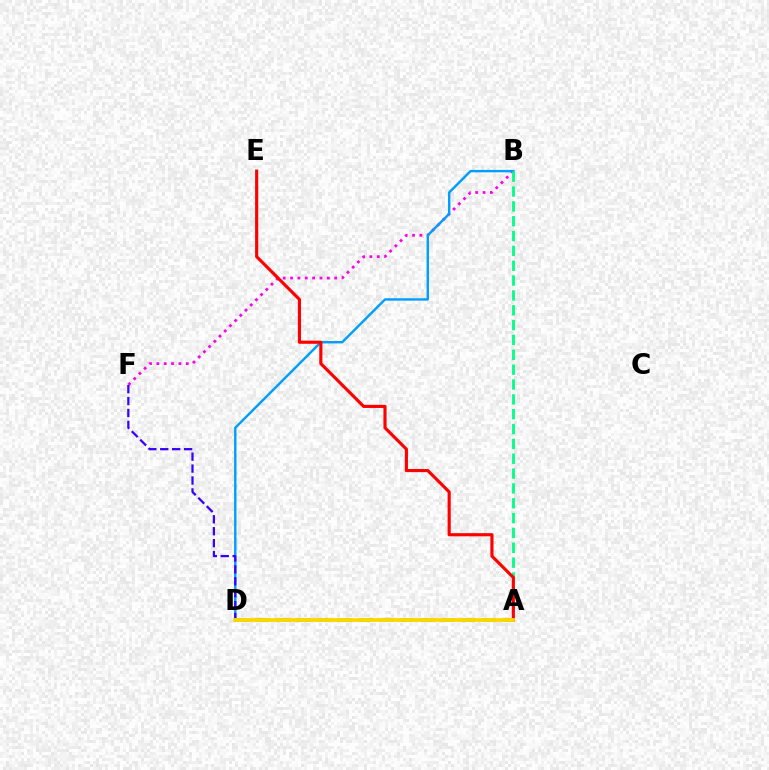{('B', 'F'): [{'color': '#ff00ed', 'line_style': 'dotted', 'thickness': 2.0}], ('B', 'D'): [{'color': '#009eff', 'line_style': 'solid', 'thickness': 1.74}], ('A', 'B'): [{'color': '#00ff86', 'line_style': 'dashed', 'thickness': 2.02}], ('A', 'E'): [{'color': '#ff0000', 'line_style': 'solid', 'thickness': 2.26}], ('D', 'F'): [{'color': '#3700ff', 'line_style': 'dashed', 'thickness': 1.62}], ('A', 'D'): [{'color': '#4fff00', 'line_style': 'dashed', 'thickness': 2.79}, {'color': '#ffd500', 'line_style': 'solid', 'thickness': 2.71}]}